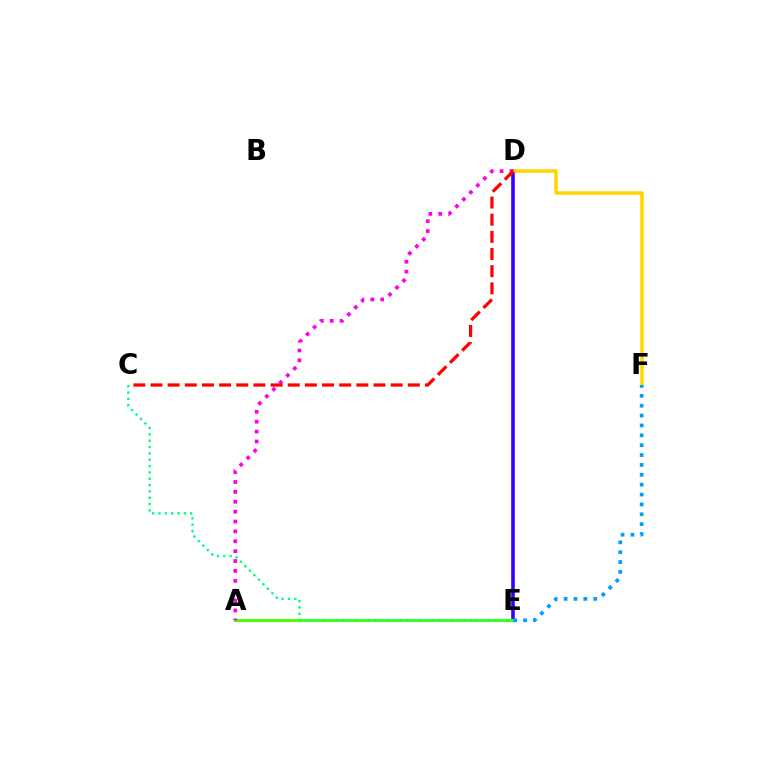{('D', 'E'): [{'color': '#3700ff', 'line_style': 'solid', 'thickness': 2.59}], ('A', 'E'): [{'color': '#4fff00', 'line_style': 'solid', 'thickness': 2.18}], ('D', 'F'): [{'color': '#ffd500', 'line_style': 'solid', 'thickness': 2.53}], ('A', 'D'): [{'color': '#ff00ed', 'line_style': 'dotted', 'thickness': 2.68}], ('E', 'F'): [{'color': '#009eff', 'line_style': 'dotted', 'thickness': 2.68}], ('C', 'D'): [{'color': '#ff0000', 'line_style': 'dashed', 'thickness': 2.33}], ('C', 'E'): [{'color': '#00ff86', 'line_style': 'dotted', 'thickness': 1.72}]}